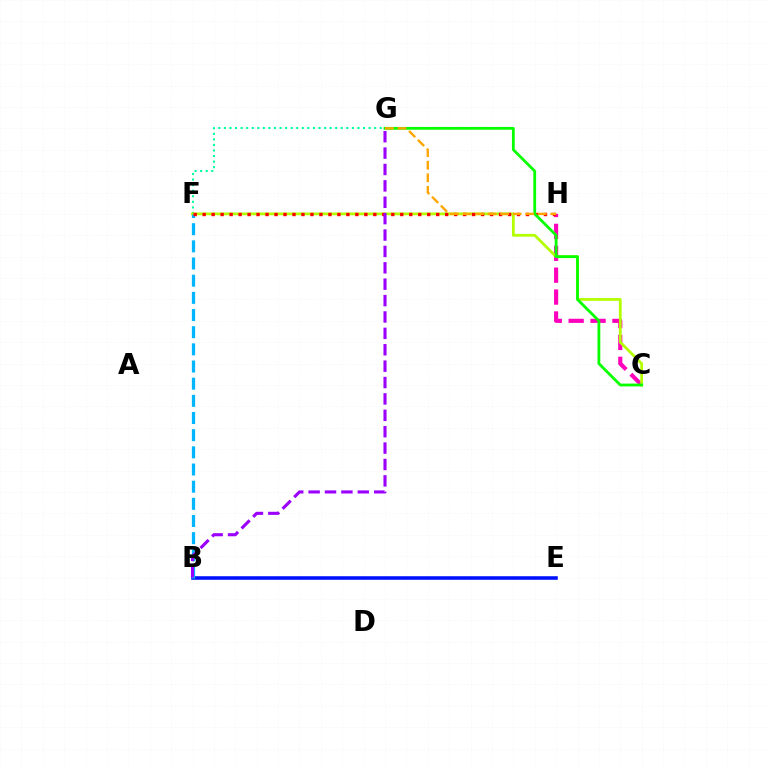{('B', 'E'): [{'color': '#0010ff', 'line_style': 'solid', 'thickness': 2.56}], ('C', 'H'): [{'color': '#ff00bd', 'line_style': 'dashed', 'thickness': 2.98}], ('F', 'G'): [{'color': '#00ff9d', 'line_style': 'dotted', 'thickness': 1.51}], ('C', 'F'): [{'color': '#b3ff00', 'line_style': 'solid', 'thickness': 2.0}], ('B', 'F'): [{'color': '#00b5ff', 'line_style': 'dashed', 'thickness': 2.33}], ('F', 'H'): [{'color': '#ff0000', 'line_style': 'dotted', 'thickness': 2.44}], ('C', 'G'): [{'color': '#08ff00', 'line_style': 'solid', 'thickness': 2.01}], ('G', 'H'): [{'color': '#ffa500', 'line_style': 'dashed', 'thickness': 1.71}], ('B', 'G'): [{'color': '#9b00ff', 'line_style': 'dashed', 'thickness': 2.23}]}